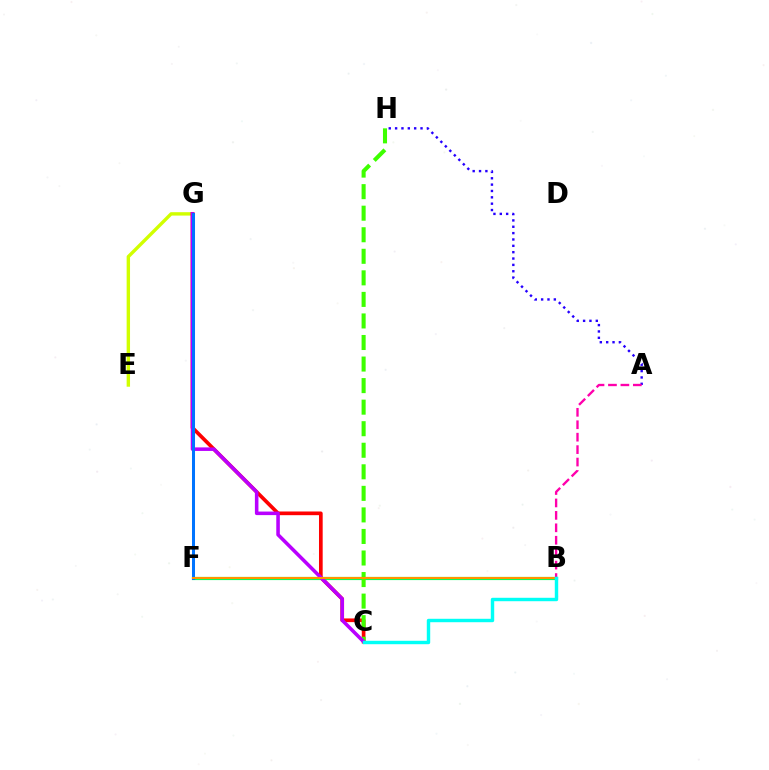{('E', 'G'): [{'color': '#d1ff00', 'line_style': 'solid', 'thickness': 2.44}], ('A', 'H'): [{'color': '#2500ff', 'line_style': 'dotted', 'thickness': 1.73}], ('A', 'B'): [{'color': '#ff00ac', 'line_style': 'dashed', 'thickness': 1.69}], ('C', 'G'): [{'color': '#ff0000', 'line_style': 'solid', 'thickness': 2.65}, {'color': '#b900ff', 'line_style': 'solid', 'thickness': 2.56}], ('B', 'F'): [{'color': '#00ff5c', 'line_style': 'solid', 'thickness': 2.28}, {'color': '#ff9400', 'line_style': 'solid', 'thickness': 1.52}], ('C', 'H'): [{'color': '#3dff00', 'line_style': 'dashed', 'thickness': 2.93}], ('F', 'G'): [{'color': '#0074ff', 'line_style': 'solid', 'thickness': 2.17}], ('B', 'C'): [{'color': '#00fff6', 'line_style': 'solid', 'thickness': 2.46}]}